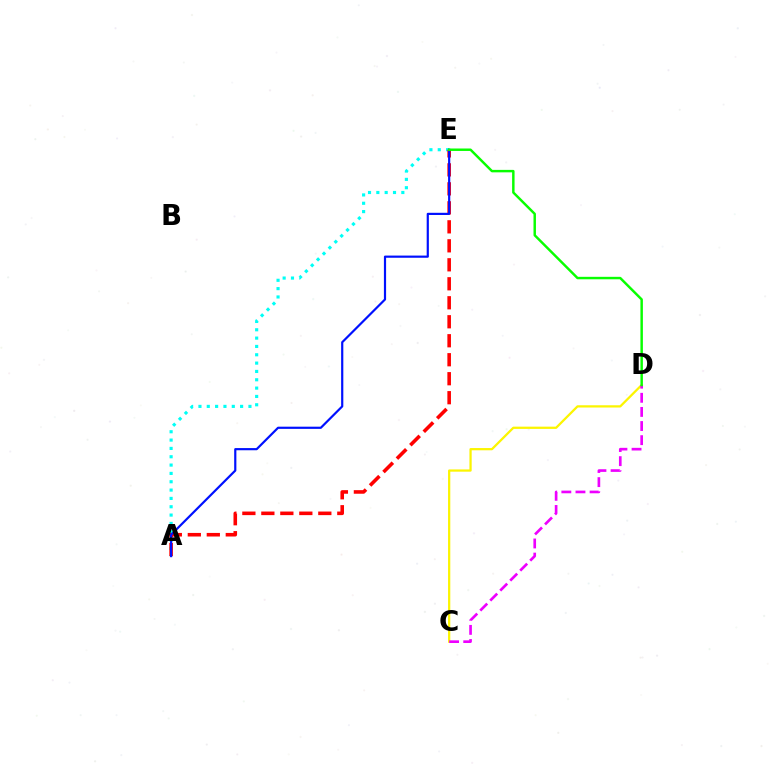{('A', 'E'): [{'color': '#00fff6', 'line_style': 'dotted', 'thickness': 2.26}, {'color': '#ff0000', 'line_style': 'dashed', 'thickness': 2.58}, {'color': '#0010ff', 'line_style': 'solid', 'thickness': 1.57}], ('C', 'D'): [{'color': '#fcf500', 'line_style': 'solid', 'thickness': 1.62}, {'color': '#ee00ff', 'line_style': 'dashed', 'thickness': 1.92}], ('D', 'E'): [{'color': '#08ff00', 'line_style': 'solid', 'thickness': 1.77}]}